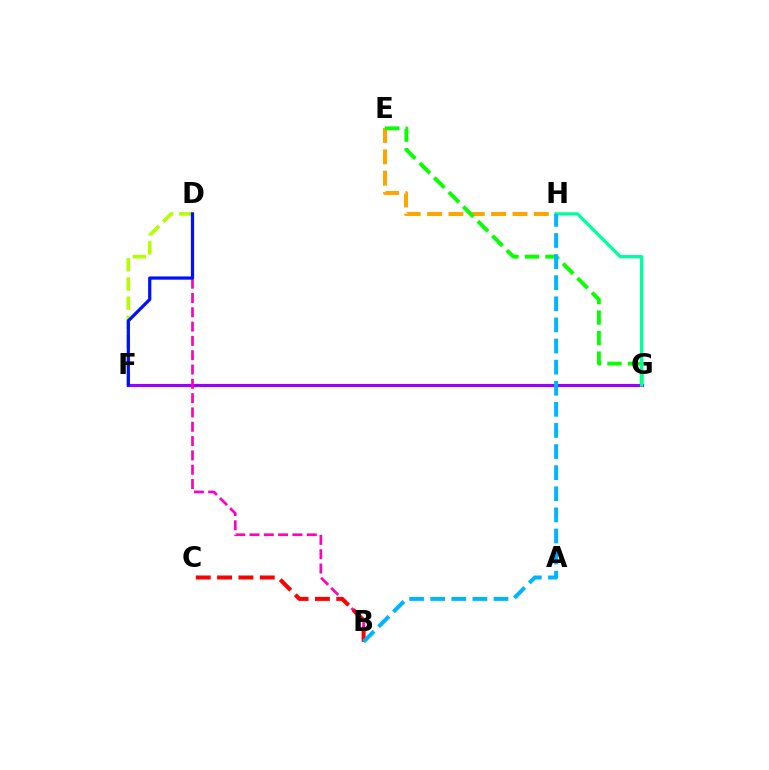{('E', 'H'): [{'color': '#ffa500', 'line_style': 'dashed', 'thickness': 2.9}], ('D', 'F'): [{'color': '#b3ff00', 'line_style': 'dashed', 'thickness': 2.61}, {'color': '#0010ff', 'line_style': 'solid', 'thickness': 2.32}], ('F', 'G'): [{'color': '#9b00ff', 'line_style': 'solid', 'thickness': 2.24}], ('B', 'D'): [{'color': '#ff00bd', 'line_style': 'dashed', 'thickness': 1.94}], ('E', 'G'): [{'color': '#08ff00', 'line_style': 'dashed', 'thickness': 2.79}], ('G', 'H'): [{'color': '#00ff9d', 'line_style': 'solid', 'thickness': 2.35}], ('B', 'C'): [{'color': '#ff0000', 'line_style': 'dashed', 'thickness': 2.9}], ('B', 'H'): [{'color': '#00b5ff', 'line_style': 'dashed', 'thickness': 2.87}]}